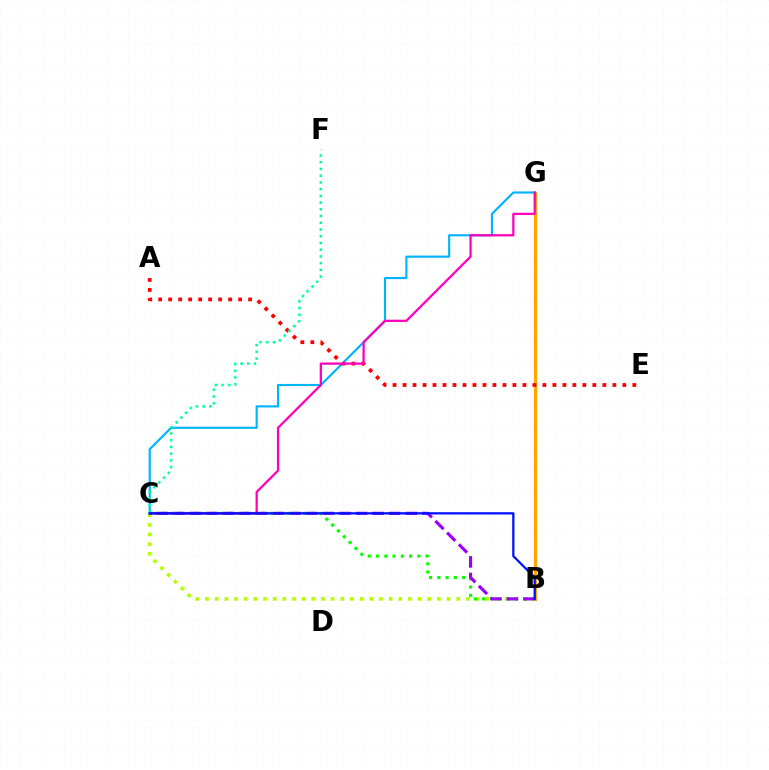{('B', 'G'): [{'color': '#ffa500', 'line_style': 'solid', 'thickness': 2.3}], ('B', 'C'): [{'color': '#b3ff00', 'line_style': 'dotted', 'thickness': 2.63}, {'color': '#08ff00', 'line_style': 'dotted', 'thickness': 2.25}, {'color': '#9b00ff', 'line_style': 'dashed', 'thickness': 2.25}, {'color': '#0010ff', 'line_style': 'solid', 'thickness': 1.63}], ('C', 'G'): [{'color': '#00b5ff', 'line_style': 'solid', 'thickness': 1.55}, {'color': '#ff00bd', 'line_style': 'solid', 'thickness': 1.63}], ('A', 'E'): [{'color': '#ff0000', 'line_style': 'dotted', 'thickness': 2.71}], ('C', 'F'): [{'color': '#00ff9d', 'line_style': 'dotted', 'thickness': 1.83}]}